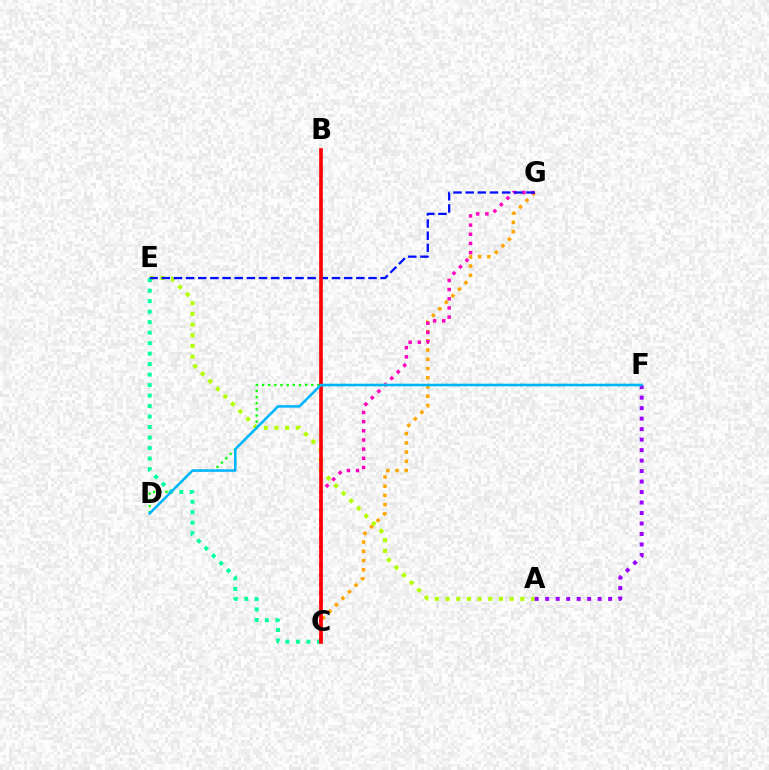{('C', 'G'): [{'color': '#ffa500', 'line_style': 'dotted', 'thickness': 2.51}, {'color': '#ff00bd', 'line_style': 'dotted', 'thickness': 2.49}], ('A', 'E'): [{'color': '#b3ff00', 'line_style': 'dotted', 'thickness': 2.9}], ('C', 'E'): [{'color': '#00ff9d', 'line_style': 'dotted', 'thickness': 2.85}], ('D', 'F'): [{'color': '#08ff00', 'line_style': 'dotted', 'thickness': 1.67}, {'color': '#00b5ff', 'line_style': 'solid', 'thickness': 1.83}], ('E', 'G'): [{'color': '#0010ff', 'line_style': 'dashed', 'thickness': 1.65}], ('A', 'F'): [{'color': '#9b00ff', 'line_style': 'dotted', 'thickness': 2.85}], ('B', 'C'): [{'color': '#ff0000', 'line_style': 'solid', 'thickness': 2.65}]}